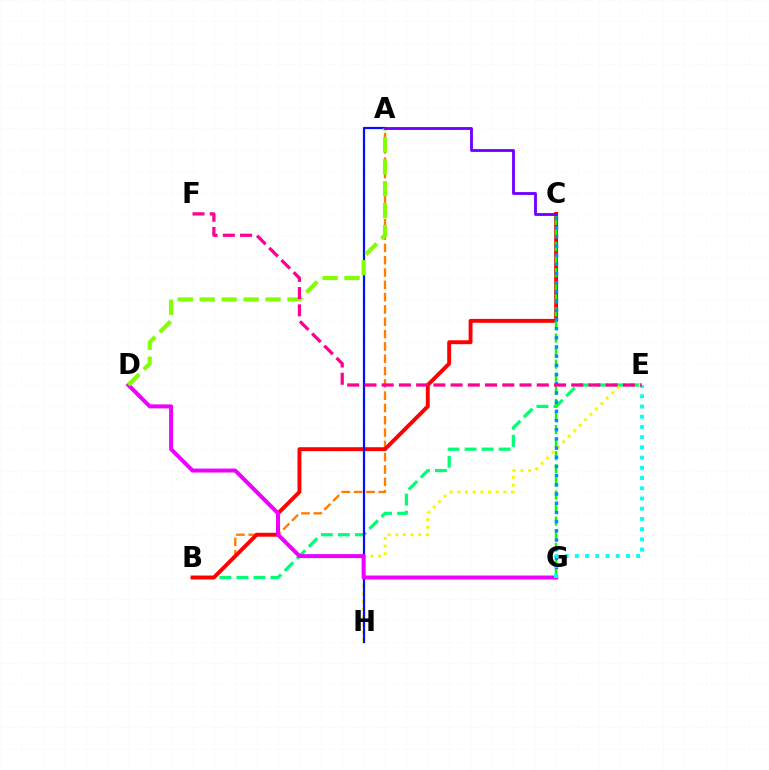{('A', 'B'): [{'color': '#ff7c00', 'line_style': 'dashed', 'thickness': 1.67}], ('B', 'E'): [{'color': '#00ff74', 'line_style': 'dashed', 'thickness': 2.31}], ('B', 'C'): [{'color': '#ff0000', 'line_style': 'solid', 'thickness': 2.81}], ('C', 'G'): [{'color': '#08ff00', 'line_style': 'dashed', 'thickness': 1.78}, {'color': '#008cff', 'line_style': 'dotted', 'thickness': 2.5}], ('E', 'H'): [{'color': '#fcf500', 'line_style': 'dotted', 'thickness': 2.09}], ('A', 'H'): [{'color': '#0010ff', 'line_style': 'solid', 'thickness': 1.6}], ('D', 'G'): [{'color': '#ee00ff', 'line_style': 'solid', 'thickness': 2.86}], ('A', 'D'): [{'color': '#84ff00', 'line_style': 'dashed', 'thickness': 2.98}], ('E', 'G'): [{'color': '#00fff6', 'line_style': 'dotted', 'thickness': 2.78}], ('A', 'C'): [{'color': '#7200ff', 'line_style': 'solid', 'thickness': 2.05}], ('E', 'F'): [{'color': '#ff0094', 'line_style': 'dashed', 'thickness': 2.34}]}